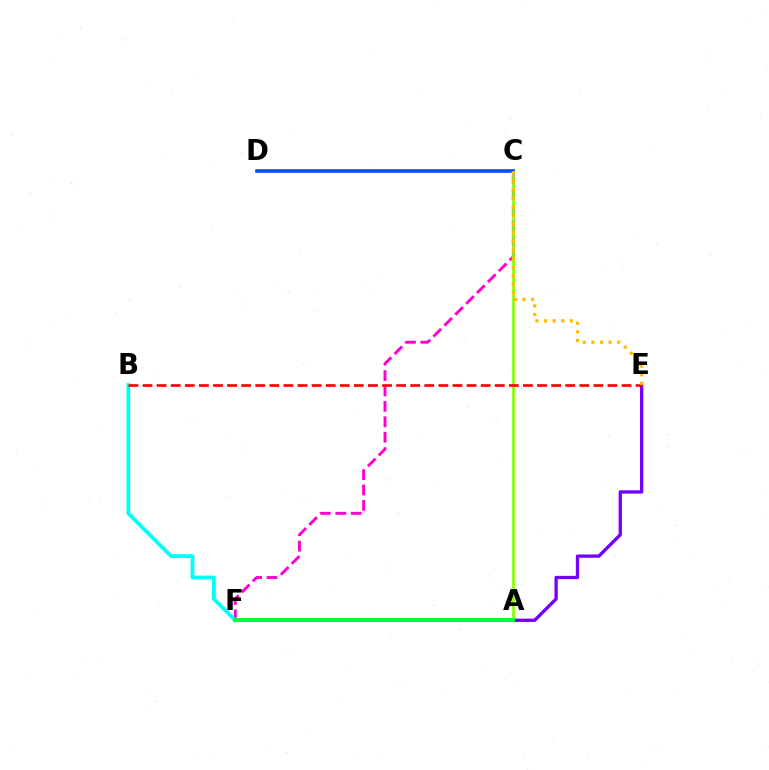{('C', 'F'): [{'color': '#ff00cf', 'line_style': 'dashed', 'thickness': 2.09}], ('A', 'E'): [{'color': '#7200ff', 'line_style': 'solid', 'thickness': 2.39}], ('A', 'C'): [{'color': '#84ff00', 'line_style': 'solid', 'thickness': 1.93}], ('B', 'F'): [{'color': '#00fff6', 'line_style': 'solid', 'thickness': 2.75}], ('B', 'E'): [{'color': '#ff0000', 'line_style': 'dashed', 'thickness': 1.91}], ('C', 'D'): [{'color': '#004bff', 'line_style': 'solid', 'thickness': 2.61}], ('C', 'E'): [{'color': '#ffbd00', 'line_style': 'dotted', 'thickness': 2.34}], ('A', 'F'): [{'color': '#00ff39', 'line_style': 'solid', 'thickness': 2.83}]}